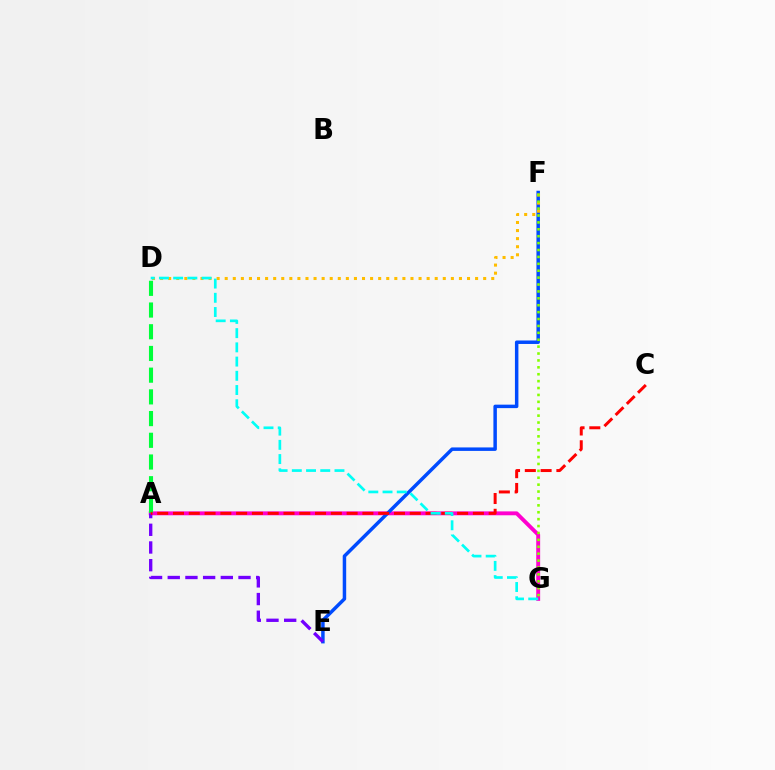{('A', 'G'): [{'color': '#ff00cf', 'line_style': 'solid', 'thickness': 2.8}], ('E', 'F'): [{'color': '#004bff', 'line_style': 'solid', 'thickness': 2.5}], ('A', 'E'): [{'color': '#7200ff', 'line_style': 'dashed', 'thickness': 2.4}], ('D', 'F'): [{'color': '#ffbd00', 'line_style': 'dotted', 'thickness': 2.19}], ('F', 'G'): [{'color': '#84ff00', 'line_style': 'dotted', 'thickness': 1.88}], ('A', 'D'): [{'color': '#00ff39', 'line_style': 'dashed', 'thickness': 2.95}], ('A', 'C'): [{'color': '#ff0000', 'line_style': 'dashed', 'thickness': 2.14}], ('D', 'G'): [{'color': '#00fff6', 'line_style': 'dashed', 'thickness': 1.93}]}